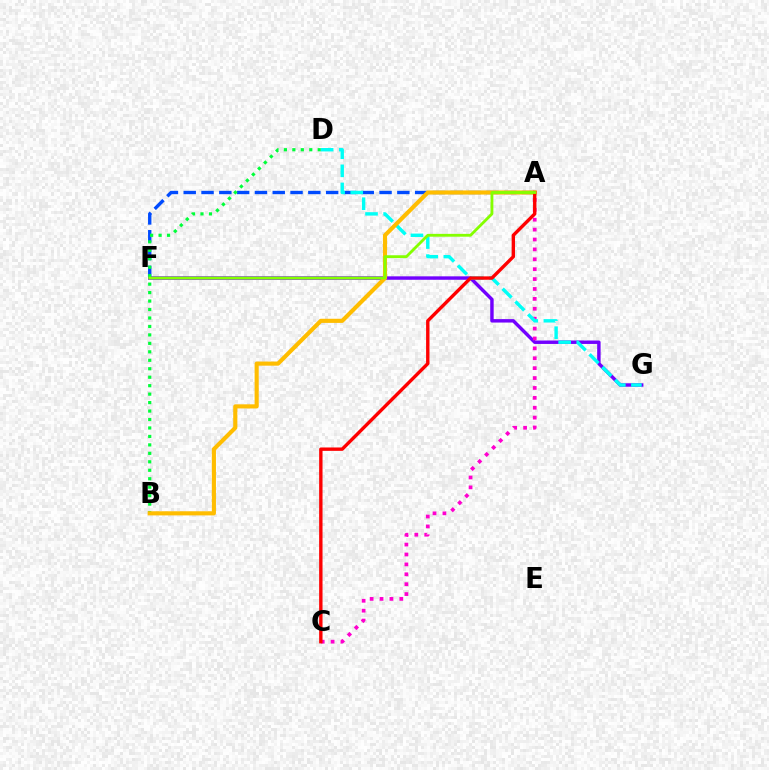{('F', 'G'): [{'color': '#7200ff', 'line_style': 'solid', 'thickness': 2.47}], ('A', 'C'): [{'color': '#ff00cf', 'line_style': 'dotted', 'thickness': 2.69}, {'color': '#ff0000', 'line_style': 'solid', 'thickness': 2.43}], ('A', 'F'): [{'color': '#004bff', 'line_style': 'dashed', 'thickness': 2.42}, {'color': '#84ff00', 'line_style': 'solid', 'thickness': 2.04}], ('B', 'D'): [{'color': '#00ff39', 'line_style': 'dotted', 'thickness': 2.3}], ('D', 'G'): [{'color': '#00fff6', 'line_style': 'dashed', 'thickness': 2.46}], ('A', 'B'): [{'color': '#ffbd00', 'line_style': 'solid', 'thickness': 2.97}]}